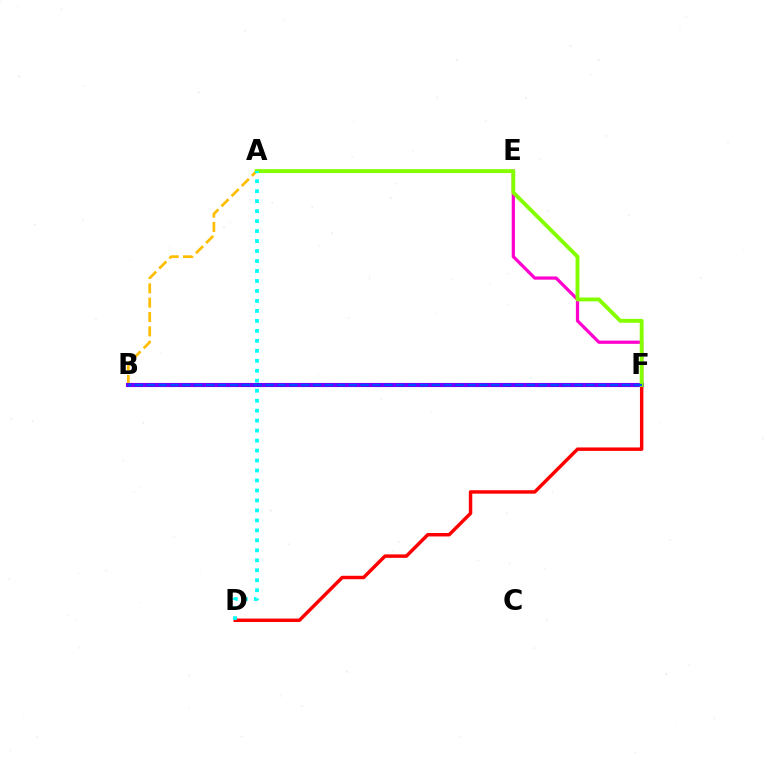{('B', 'E'): [{'color': '#ffbd00', 'line_style': 'dashed', 'thickness': 1.95}], ('D', 'F'): [{'color': '#ff0000', 'line_style': 'solid', 'thickness': 2.49}], ('B', 'F'): [{'color': '#00ff39', 'line_style': 'dotted', 'thickness': 2.94}, {'color': '#7200ff', 'line_style': 'solid', 'thickness': 2.95}, {'color': '#004bff', 'line_style': 'dashed', 'thickness': 1.61}], ('E', 'F'): [{'color': '#ff00cf', 'line_style': 'solid', 'thickness': 2.32}], ('A', 'F'): [{'color': '#84ff00', 'line_style': 'solid', 'thickness': 2.79}], ('A', 'D'): [{'color': '#00fff6', 'line_style': 'dotted', 'thickness': 2.71}]}